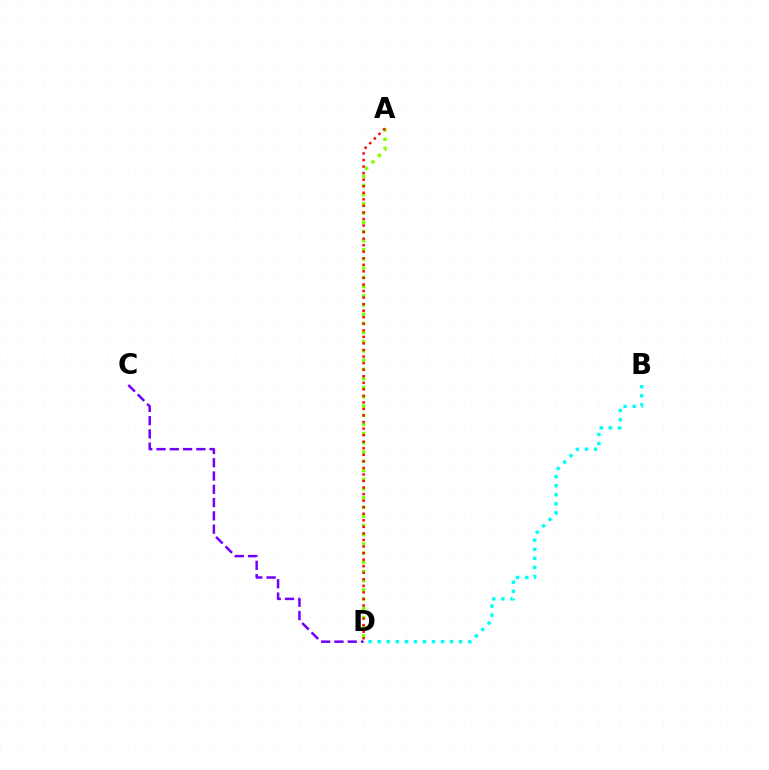{('C', 'D'): [{'color': '#7200ff', 'line_style': 'dashed', 'thickness': 1.8}], ('A', 'D'): [{'color': '#84ff00', 'line_style': 'dotted', 'thickness': 2.5}, {'color': '#ff0000', 'line_style': 'dotted', 'thickness': 1.78}], ('B', 'D'): [{'color': '#00fff6', 'line_style': 'dotted', 'thickness': 2.46}]}